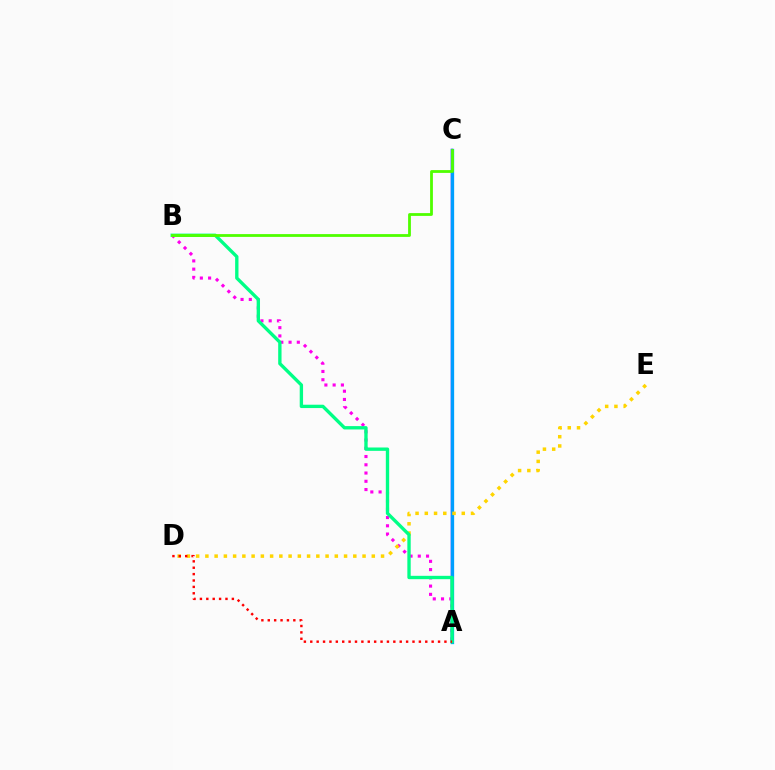{('A', 'B'): [{'color': '#ff00ed', 'line_style': 'dotted', 'thickness': 2.24}, {'color': '#00ff86', 'line_style': 'solid', 'thickness': 2.41}], ('A', 'C'): [{'color': '#3700ff', 'line_style': 'solid', 'thickness': 1.77}, {'color': '#009eff', 'line_style': 'solid', 'thickness': 2.37}], ('D', 'E'): [{'color': '#ffd500', 'line_style': 'dotted', 'thickness': 2.51}], ('A', 'D'): [{'color': '#ff0000', 'line_style': 'dotted', 'thickness': 1.74}], ('B', 'C'): [{'color': '#4fff00', 'line_style': 'solid', 'thickness': 2.02}]}